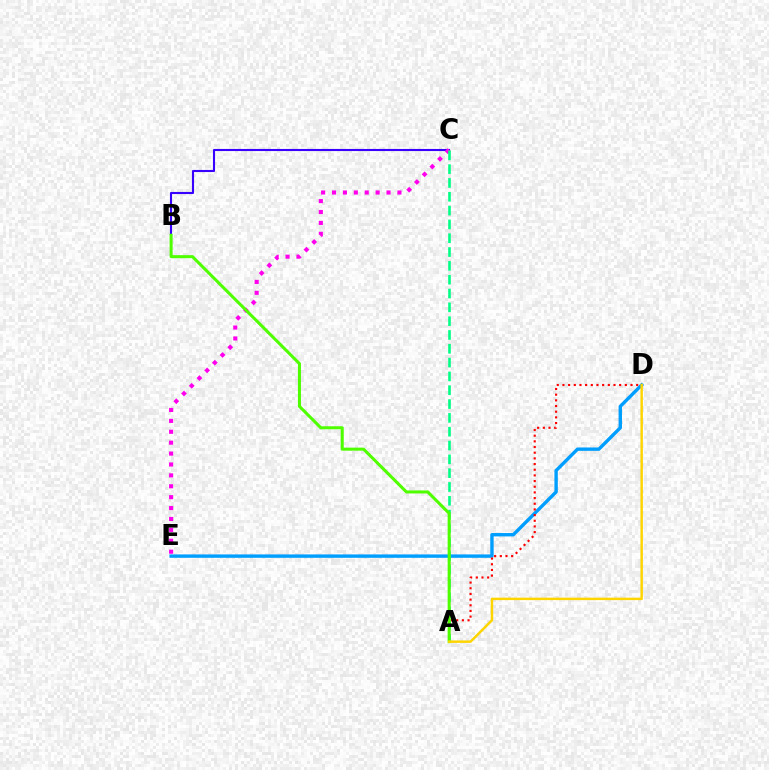{('D', 'E'): [{'color': '#009eff', 'line_style': 'solid', 'thickness': 2.44}], ('A', 'D'): [{'color': '#ff0000', 'line_style': 'dotted', 'thickness': 1.54}, {'color': '#ffd500', 'line_style': 'solid', 'thickness': 1.77}], ('B', 'C'): [{'color': '#3700ff', 'line_style': 'solid', 'thickness': 1.52}], ('C', 'E'): [{'color': '#ff00ed', 'line_style': 'dotted', 'thickness': 2.96}], ('A', 'C'): [{'color': '#00ff86', 'line_style': 'dashed', 'thickness': 1.88}], ('A', 'B'): [{'color': '#4fff00', 'line_style': 'solid', 'thickness': 2.19}]}